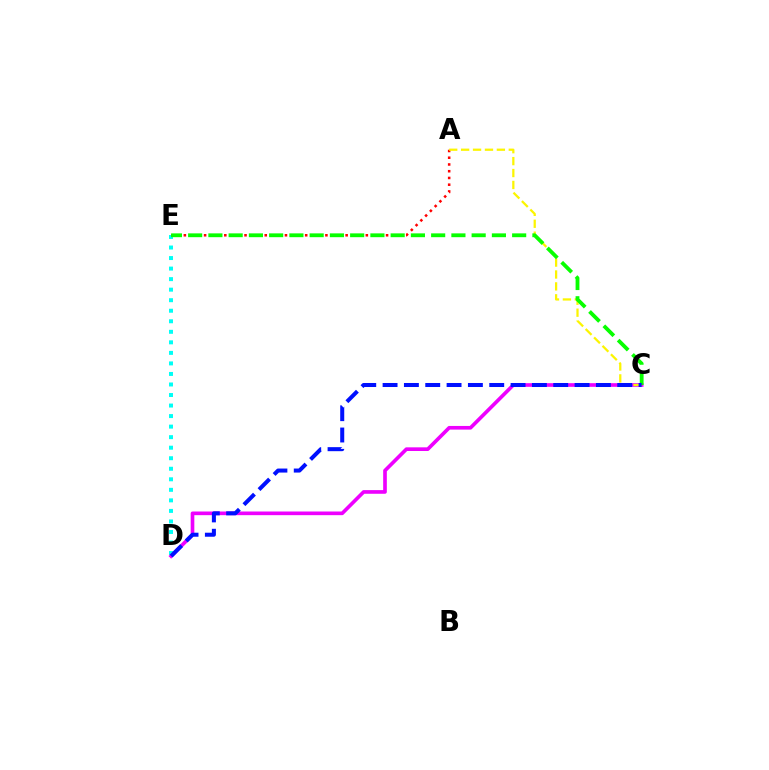{('D', 'E'): [{'color': '#00fff6', 'line_style': 'dotted', 'thickness': 2.86}], ('C', 'D'): [{'color': '#ee00ff', 'line_style': 'solid', 'thickness': 2.63}, {'color': '#0010ff', 'line_style': 'dashed', 'thickness': 2.9}], ('A', 'E'): [{'color': '#ff0000', 'line_style': 'dotted', 'thickness': 1.83}], ('A', 'C'): [{'color': '#fcf500', 'line_style': 'dashed', 'thickness': 1.62}], ('C', 'E'): [{'color': '#08ff00', 'line_style': 'dashed', 'thickness': 2.75}]}